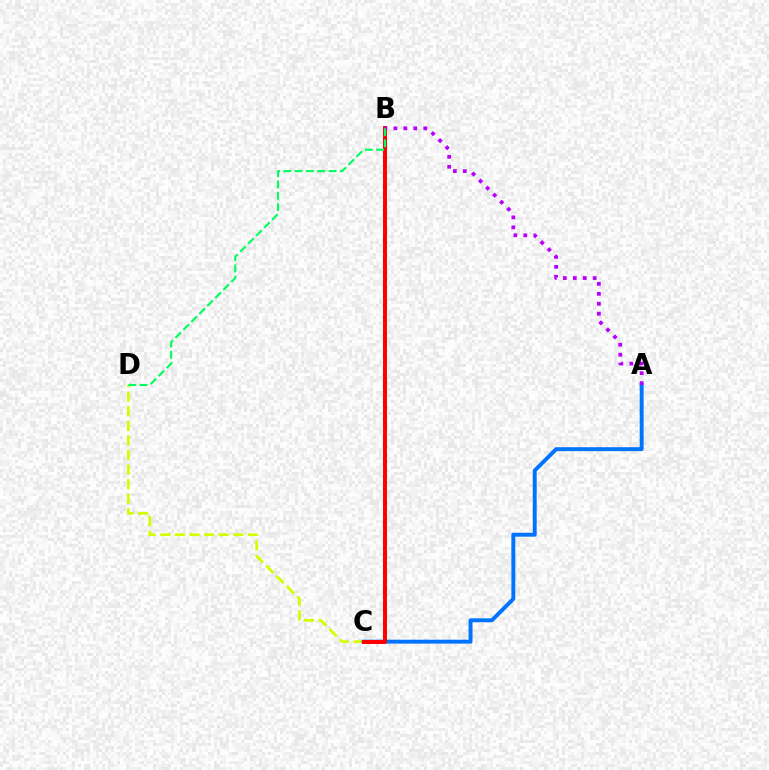{('C', 'D'): [{'color': '#d1ff00', 'line_style': 'dashed', 'thickness': 1.98}], ('A', 'C'): [{'color': '#0074ff', 'line_style': 'solid', 'thickness': 2.82}], ('B', 'C'): [{'color': '#ff0000', 'line_style': 'solid', 'thickness': 2.86}], ('A', 'B'): [{'color': '#b900ff', 'line_style': 'dotted', 'thickness': 2.71}], ('B', 'D'): [{'color': '#00ff5c', 'line_style': 'dashed', 'thickness': 1.53}]}